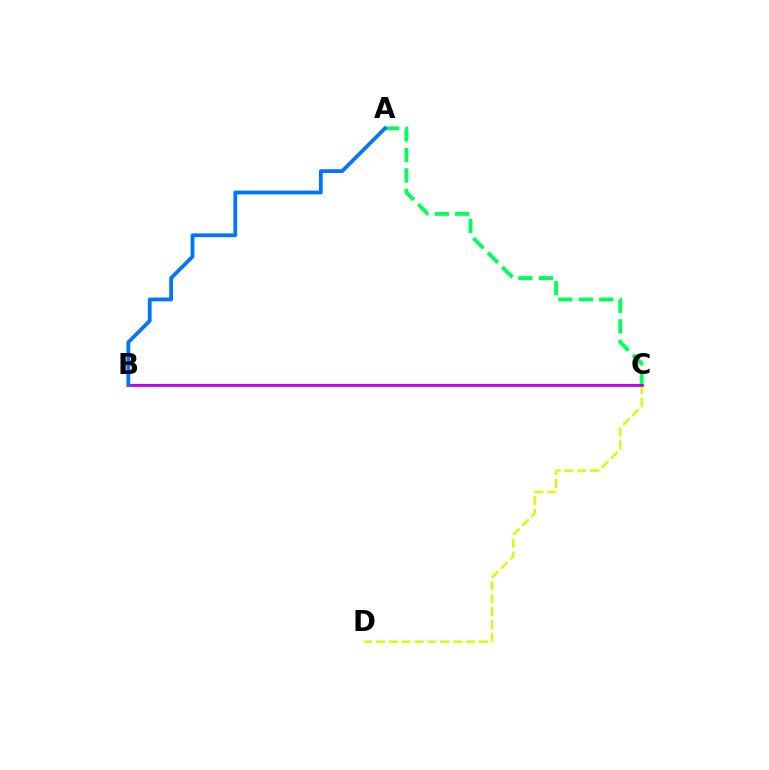{('A', 'C'): [{'color': '#00ff5c', 'line_style': 'dashed', 'thickness': 2.78}], ('C', 'D'): [{'color': '#d1ff00', 'line_style': 'dashed', 'thickness': 1.75}], ('B', 'C'): [{'color': '#ff0000', 'line_style': 'solid', 'thickness': 1.51}, {'color': '#b900ff', 'line_style': 'solid', 'thickness': 1.92}], ('A', 'B'): [{'color': '#0074ff', 'line_style': 'solid', 'thickness': 2.72}]}